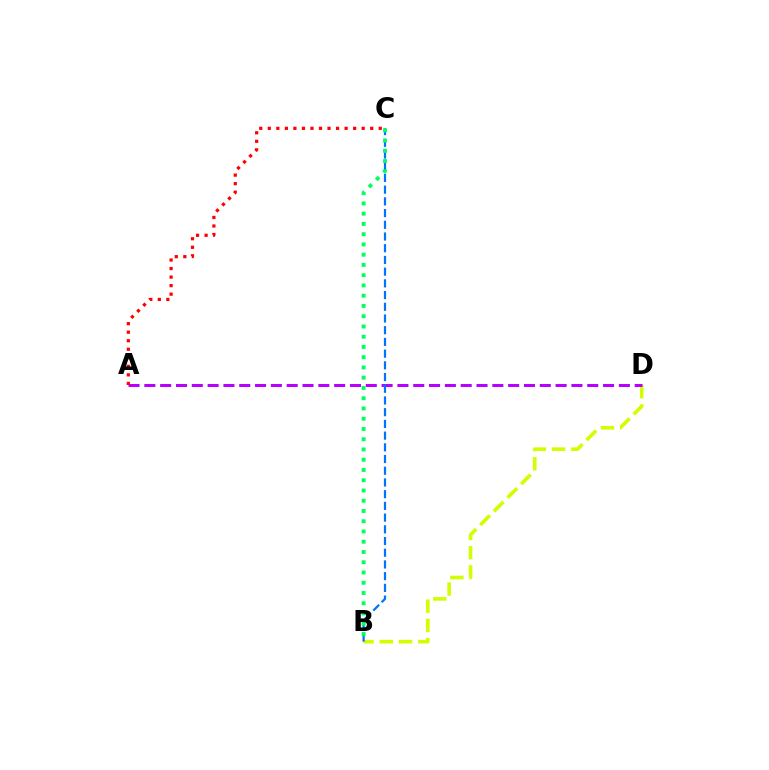{('B', 'D'): [{'color': '#d1ff00', 'line_style': 'dashed', 'thickness': 2.61}], ('A', 'D'): [{'color': '#b900ff', 'line_style': 'dashed', 'thickness': 2.15}], ('B', 'C'): [{'color': '#0074ff', 'line_style': 'dashed', 'thickness': 1.59}, {'color': '#00ff5c', 'line_style': 'dotted', 'thickness': 2.79}], ('A', 'C'): [{'color': '#ff0000', 'line_style': 'dotted', 'thickness': 2.32}]}